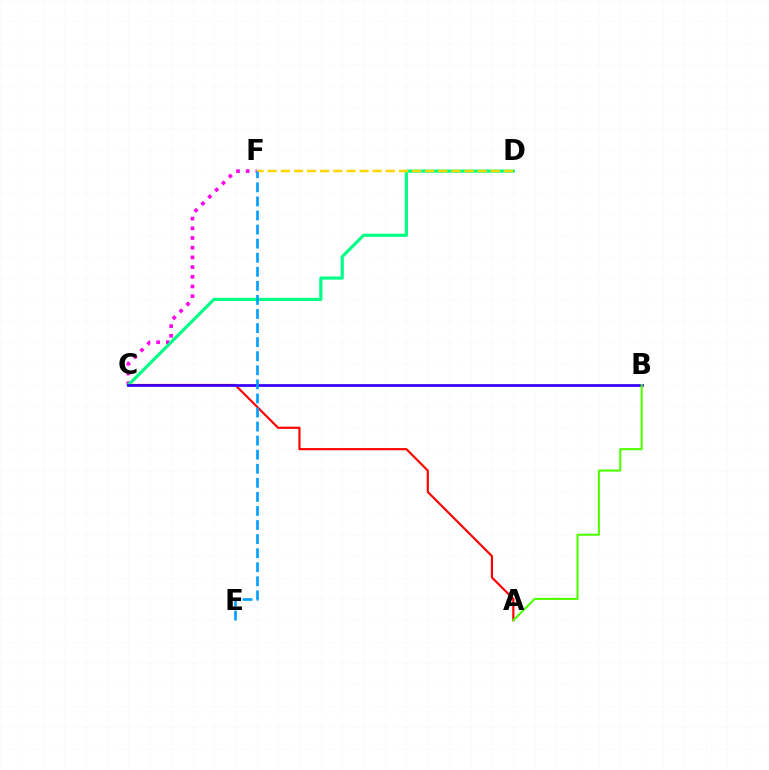{('C', 'F'): [{'color': '#ff00ed', 'line_style': 'dotted', 'thickness': 2.64}], ('A', 'C'): [{'color': '#ff0000', 'line_style': 'solid', 'thickness': 1.56}], ('C', 'D'): [{'color': '#00ff86', 'line_style': 'solid', 'thickness': 2.27}], ('B', 'C'): [{'color': '#3700ff', 'line_style': 'solid', 'thickness': 1.96}], ('A', 'B'): [{'color': '#4fff00', 'line_style': 'solid', 'thickness': 1.5}], ('D', 'F'): [{'color': '#ffd500', 'line_style': 'dashed', 'thickness': 1.78}], ('E', 'F'): [{'color': '#009eff', 'line_style': 'dashed', 'thickness': 1.91}]}